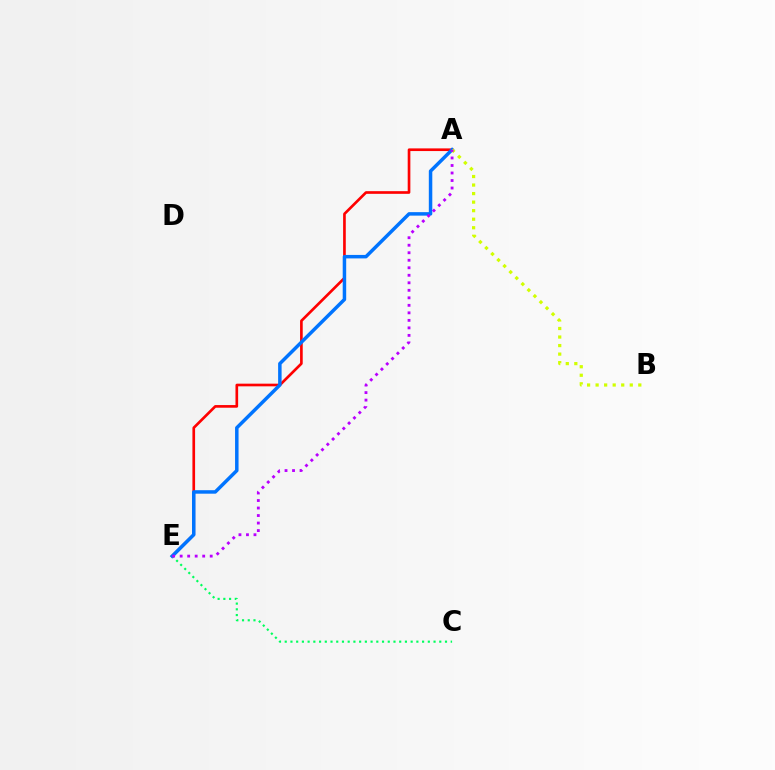{('A', 'E'): [{'color': '#ff0000', 'line_style': 'solid', 'thickness': 1.92}, {'color': '#0074ff', 'line_style': 'solid', 'thickness': 2.51}, {'color': '#b900ff', 'line_style': 'dotted', 'thickness': 2.04}], ('C', 'E'): [{'color': '#00ff5c', 'line_style': 'dotted', 'thickness': 1.56}], ('A', 'B'): [{'color': '#d1ff00', 'line_style': 'dotted', 'thickness': 2.32}]}